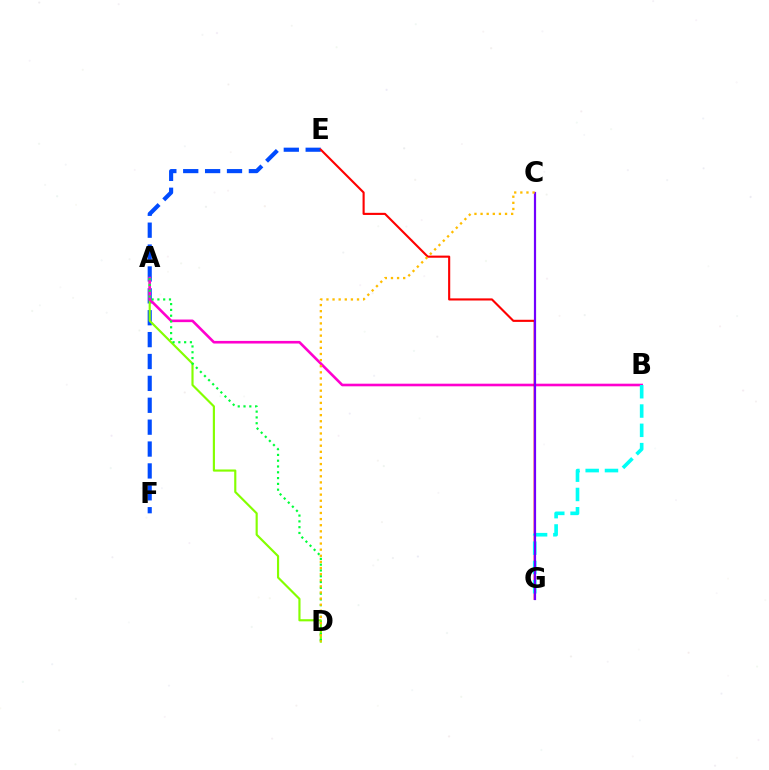{('E', 'F'): [{'color': '#004bff', 'line_style': 'dashed', 'thickness': 2.97}], ('A', 'D'): [{'color': '#84ff00', 'line_style': 'solid', 'thickness': 1.55}, {'color': '#00ff39', 'line_style': 'dotted', 'thickness': 1.57}], ('A', 'B'): [{'color': '#ff00cf', 'line_style': 'solid', 'thickness': 1.88}], ('E', 'G'): [{'color': '#ff0000', 'line_style': 'solid', 'thickness': 1.53}], ('B', 'G'): [{'color': '#00fff6', 'line_style': 'dashed', 'thickness': 2.62}], ('C', 'G'): [{'color': '#7200ff', 'line_style': 'solid', 'thickness': 1.59}], ('C', 'D'): [{'color': '#ffbd00', 'line_style': 'dotted', 'thickness': 1.66}]}